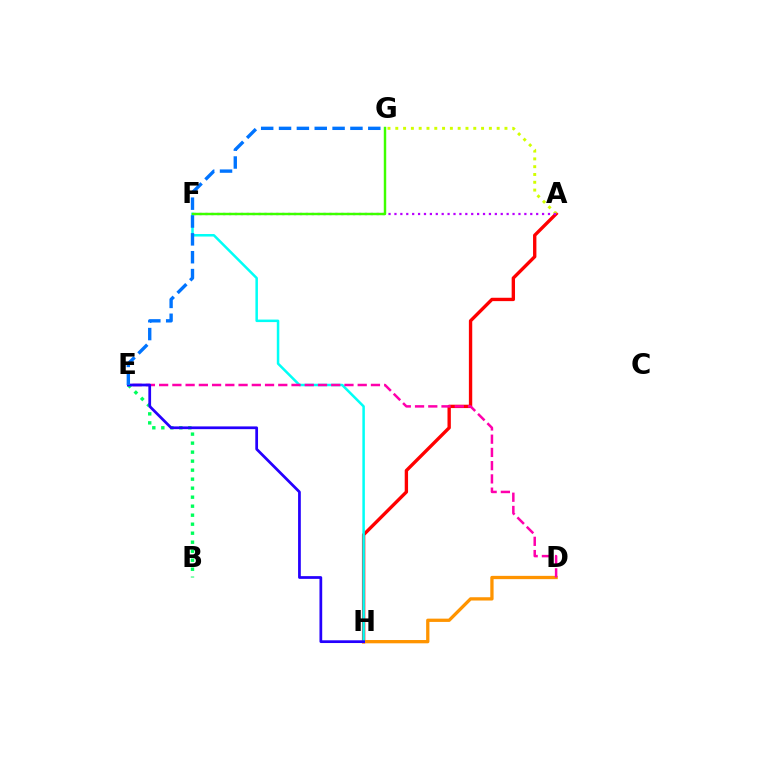{('A', 'H'): [{'color': '#ff0000', 'line_style': 'solid', 'thickness': 2.42}], ('D', 'H'): [{'color': '#ff9400', 'line_style': 'solid', 'thickness': 2.36}], ('F', 'H'): [{'color': '#00fff6', 'line_style': 'solid', 'thickness': 1.81}], ('B', 'E'): [{'color': '#00ff5c', 'line_style': 'dotted', 'thickness': 2.45}], ('A', 'G'): [{'color': '#d1ff00', 'line_style': 'dotted', 'thickness': 2.12}], ('D', 'E'): [{'color': '#ff00ac', 'line_style': 'dashed', 'thickness': 1.8}], ('A', 'F'): [{'color': '#b900ff', 'line_style': 'dotted', 'thickness': 1.6}], ('F', 'G'): [{'color': '#3dff00', 'line_style': 'solid', 'thickness': 1.76}], ('E', 'H'): [{'color': '#2500ff', 'line_style': 'solid', 'thickness': 1.97}], ('E', 'G'): [{'color': '#0074ff', 'line_style': 'dashed', 'thickness': 2.43}]}